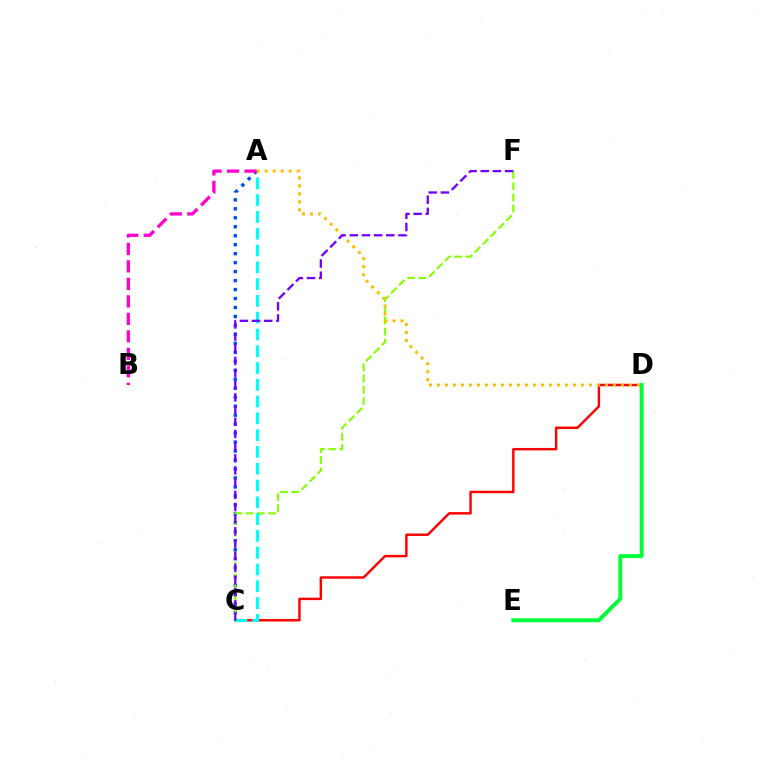{('C', 'D'): [{'color': '#ff0000', 'line_style': 'solid', 'thickness': 1.76}], ('A', 'C'): [{'color': '#004bff', 'line_style': 'dotted', 'thickness': 2.44}, {'color': '#00fff6', 'line_style': 'dashed', 'thickness': 2.28}], ('C', 'F'): [{'color': '#84ff00', 'line_style': 'dashed', 'thickness': 1.52}, {'color': '#7200ff', 'line_style': 'dashed', 'thickness': 1.65}], ('A', 'D'): [{'color': '#ffbd00', 'line_style': 'dotted', 'thickness': 2.17}], ('A', 'B'): [{'color': '#ff00cf', 'line_style': 'dashed', 'thickness': 2.38}], ('D', 'E'): [{'color': '#00ff39', 'line_style': 'solid', 'thickness': 2.83}]}